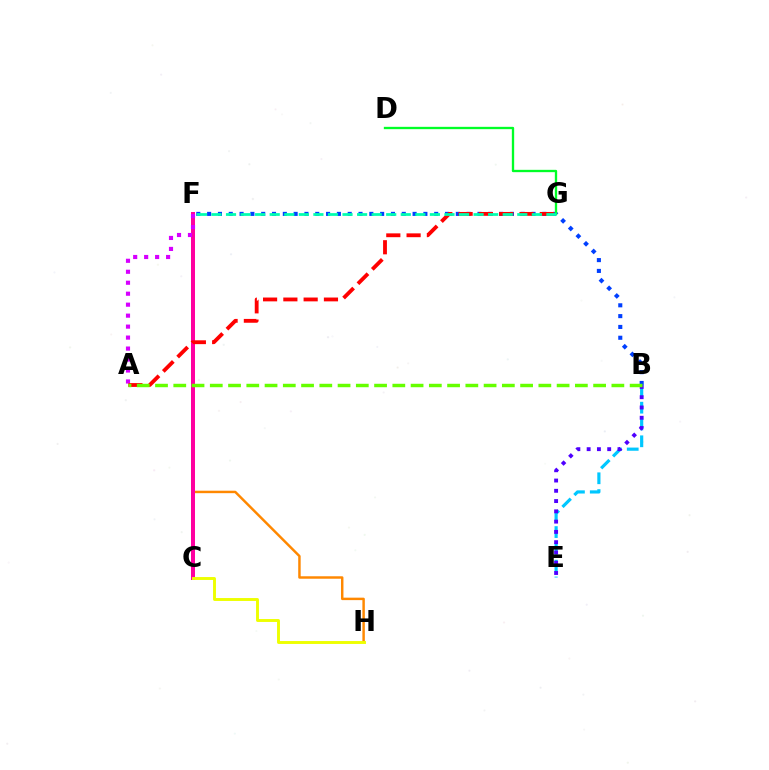{('B', 'E'): [{'color': '#00c7ff', 'line_style': 'dashed', 'thickness': 2.28}, {'color': '#4f00ff', 'line_style': 'dotted', 'thickness': 2.79}], ('F', 'H'): [{'color': '#ff8800', 'line_style': 'solid', 'thickness': 1.77}], ('C', 'F'): [{'color': '#ff00a0', 'line_style': 'solid', 'thickness': 2.88}], ('B', 'F'): [{'color': '#003fff', 'line_style': 'dotted', 'thickness': 2.94}], ('C', 'H'): [{'color': '#eeff00', 'line_style': 'solid', 'thickness': 2.1}], ('A', 'F'): [{'color': '#d600ff', 'line_style': 'dotted', 'thickness': 2.98}], ('A', 'G'): [{'color': '#ff0000', 'line_style': 'dashed', 'thickness': 2.76}], ('A', 'B'): [{'color': '#66ff00', 'line_style': 'dashed', 'thickness': 2.48}], ('D', 'G'): [{'color': '#00ff27', 'line_style': 'solid', 'thickness': 1.68}], ('F', 'G'): [{'color': '#00ffaf', 'line_style': 'dashed', 'thickness': 1.98}]}